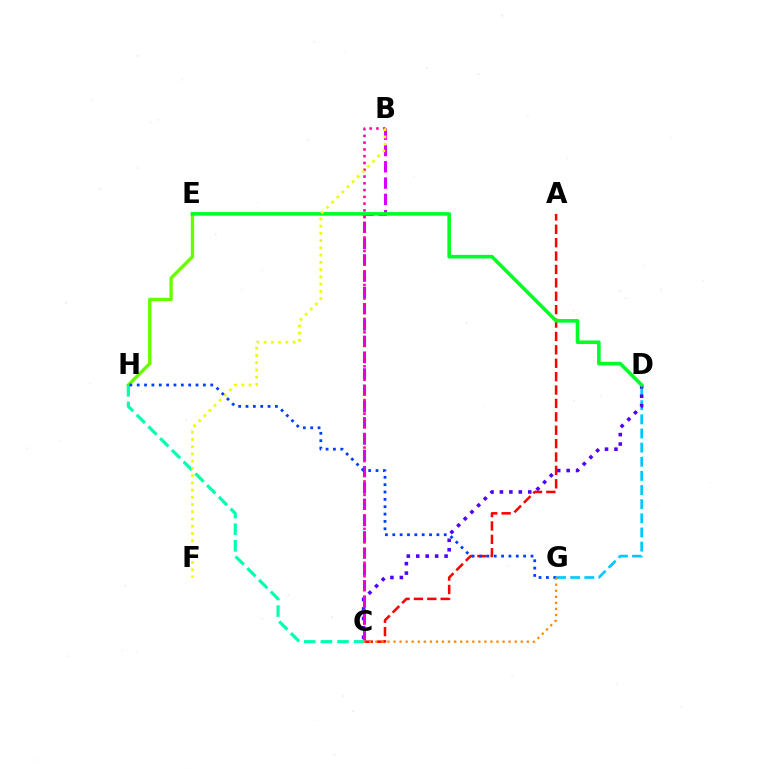{('E', 'H'): [{'color': '#66ff00', 'line_style': 'solid', 'thickness': 2.42}], ('D', 'G'): [{'color': '#00c7ff', 'line_style': 'dashed', 'thickness': 1.92}], ('C', 'D'): [{'color': '#4f00ff', 'line_style': 'dotted', 'thickness': 2.57}], ('B', 'C'): [{'color': '#d600ff', 'line_style': 'dashed', 'thickness': 2.21}, {'color': '#ff00a0', 'line_style': 'dotted', 'thickness': 1.84}], ('A', 'C'): [{'color': '#ff0000', 'line_style': 'dashed', 'thickness': 1.82}], ('C', 'H'): [{'color': '#00ffaf', 'line_style': 'dashed', 'thickness': 2.26}], ('D', 'E'): [{'color': '#00ff27', 'line_style': 'solid', 'thickness': 2.59}], ('B', 'F'): [{'color': '#eeff00', 'line_style': 'dotted', 'thickness': 1.97}], ('G', 'H'): [{'color': '#003fff', 'line_style': 'dotted', 'thickness': 2.0}], ('C', 'G'): [{'color': '#ff8800', 'line_style': 'dotted', 'thickness': 1.65}]}